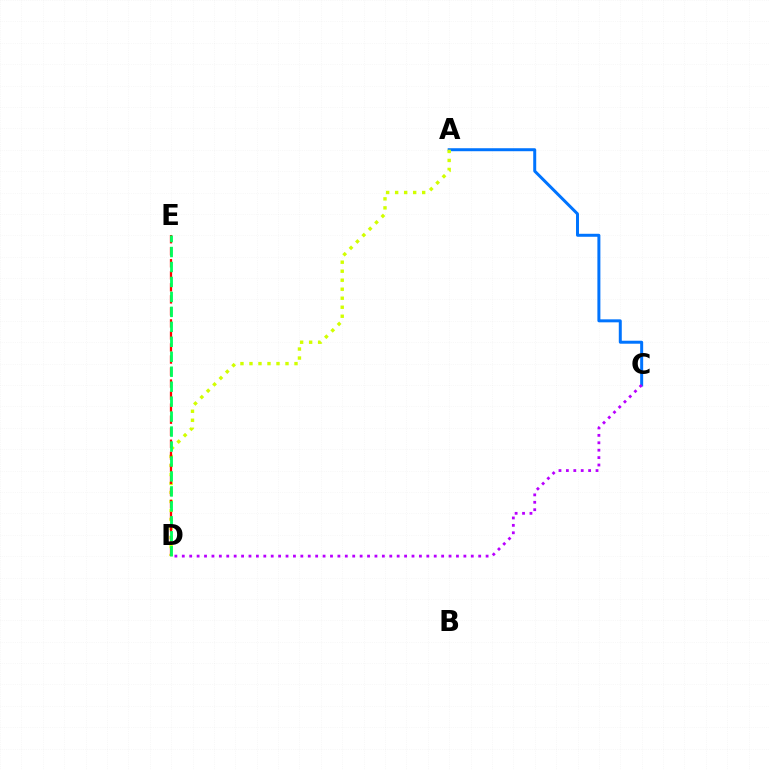{('A', 'C'): [{'color': '#0074ff', 'line_style': 'solid', 'thickness': 2.15}], ('A', 'D'): [{'color': '#d1ff00', 'line_style': 'dotted', 'thickness': 2.45}], ('D', 'E'): [{'color': '#ff0000', 'line_style': 'dashed', 'thickness': 1.63}, {'color': '#00ff5c', 'line_style': 'dashed', 'thickness': 2.03}], ('C', 'D'): [{'color': '#b900ff', 'line_style': 'dotted', 'thickness': 2.01}]}